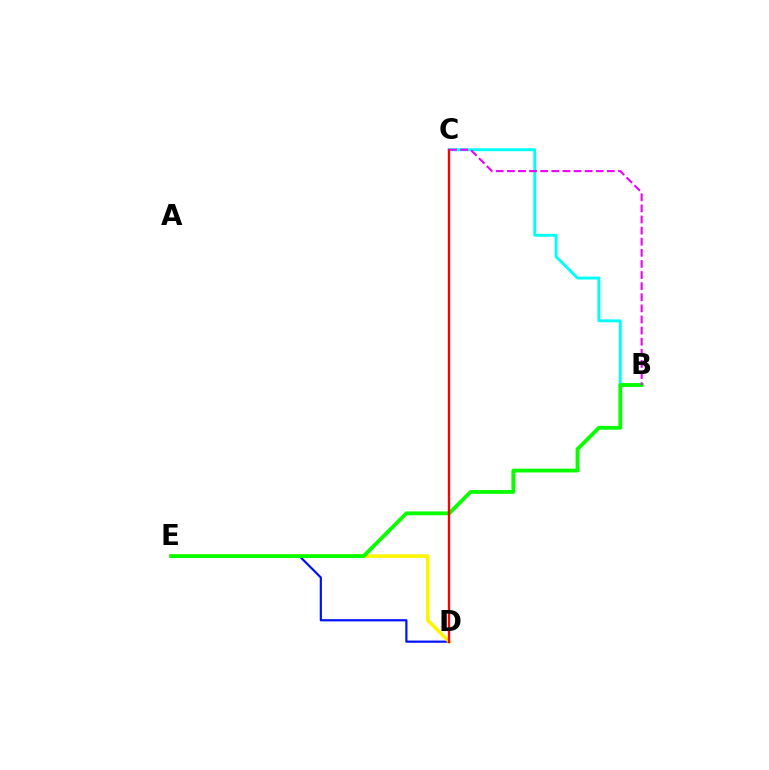{('D', 'E'): [{'color': '#0010ff', 'line_style': 'solid', 'thickness': 1.58}, {'color': '#fcf500', 'line_style': 'solid', 'thickness': 2.56}], ('B', 'C'): [{'color': '#00fff6', 'line_style': 'solid', 'thickness': 2.09}, {'color': '#ee00ff', 'line_style': 'dashed', 'thickness': 1.51}], ('B', 'E'): [{'color': '#08ff00', 'line_style': 'solid', 'thickness': 2.75}], ('C', 'D'): [{'color': '#ff0000', 'line_style': 'solid', 'thickness': 1.68}]}